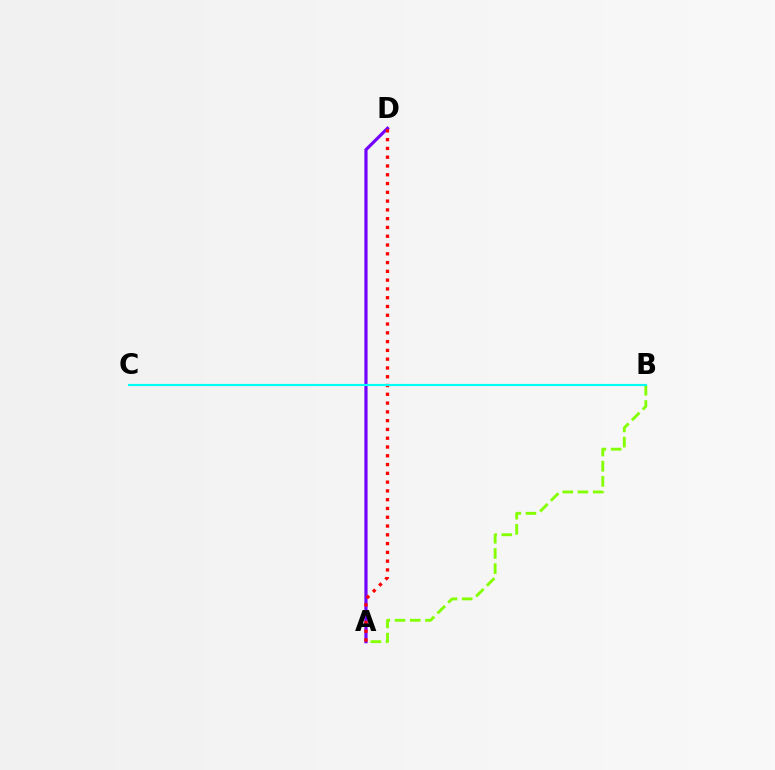{('A', 'D'): [{'color': '#7200ff', 'line_style': 'solid', 'thickness': 2.29}, {'color': '#ff0000', 'line_style': 'dotted', 'thickness': 2.39}], ('A', 'B'): [{'color': '#84ff00', 'line_style': 'dashed', 'thickness': 2.06}], ('B', 'C'): [{'color': '#00fff6', 'line_style': 'solid', 'thickness': 1.55}]}